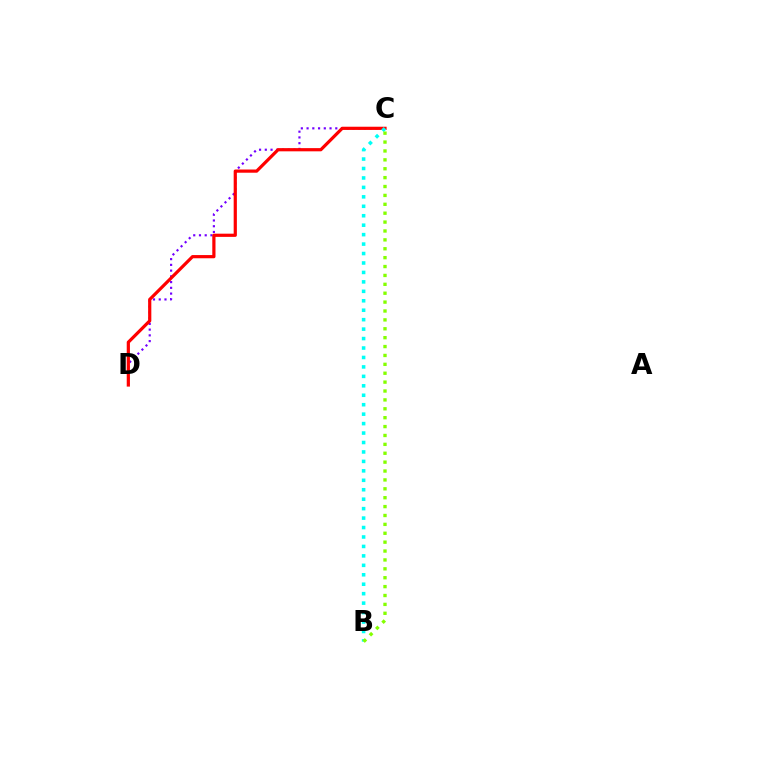{('C', 'D'): [{'color': '#7200ff', 'line_style': 'dotted', 'thickness': 1.56}, {'color': '#ff0000', 'line_style': 'solid', 'thickness': 2.31}], ('B', 'C'): [{'color': '#00fff6', 'line_style': 'dotted', 'thickness': 2.57}, {'color': '#84ff00', 'line_style': 'dotted', 'thickness': 2.42}]}